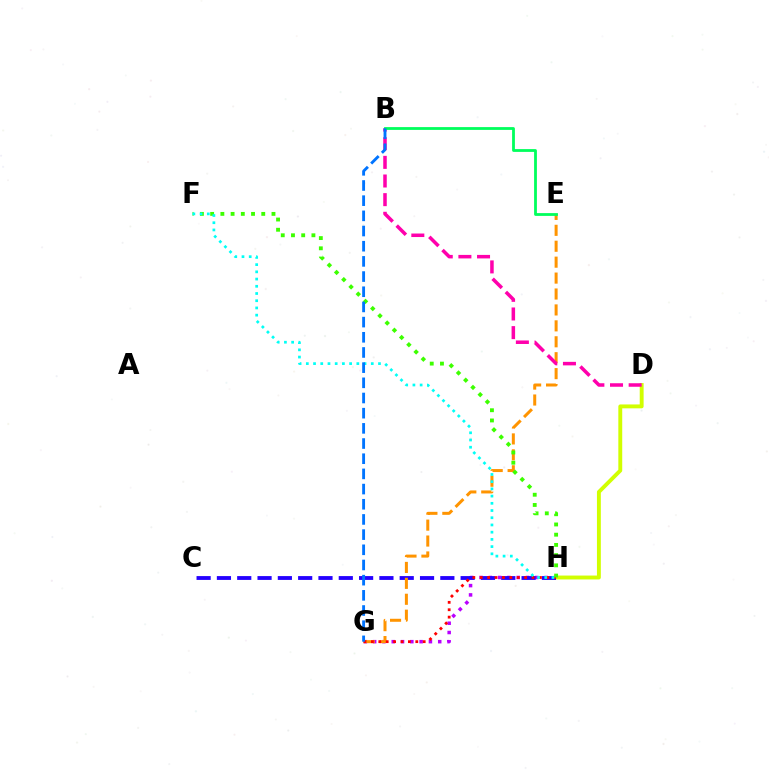{('G', 'H'): [{'color': '#b900ff', 'line_style': 'dotted', 'thickness': 2.53}, {'color': '#ff0000', 'line_style': 'dotted', 'thickness': 2.01}], ('D', 'H'): [{'color': '#d1ff00', 'line_style': 'solid', 'thickness': 2.8}], ('C', 'H'): [{'color': '#2500ff', 'line_style': 'dashed', 'thickness': 2.76}], ('E', 'G'): [{'color': '#ff9400', 'line_style': 'dashed', 'thickness': 2.16}], ('F', 'H'): [{'color': '#3dff00', 'line_style': 'dotted', 'thickness': 2.78}, {'color': '#00fff6', 'line_style': 'dotted', 'thickness': 1.96}], ('B', 'D'): [{'color': '#ff00ac', 'line_style': 'dashed', 'thickness': 2.53}], ('B', 'E'): [{'color': '#00ff5c', 'line_style': 'solid', 'thickness': 2.01}], ('B', 'G'): [{'color': '#0074ff', 'line_style': 'dashed', 'thickness': 2.06}]}